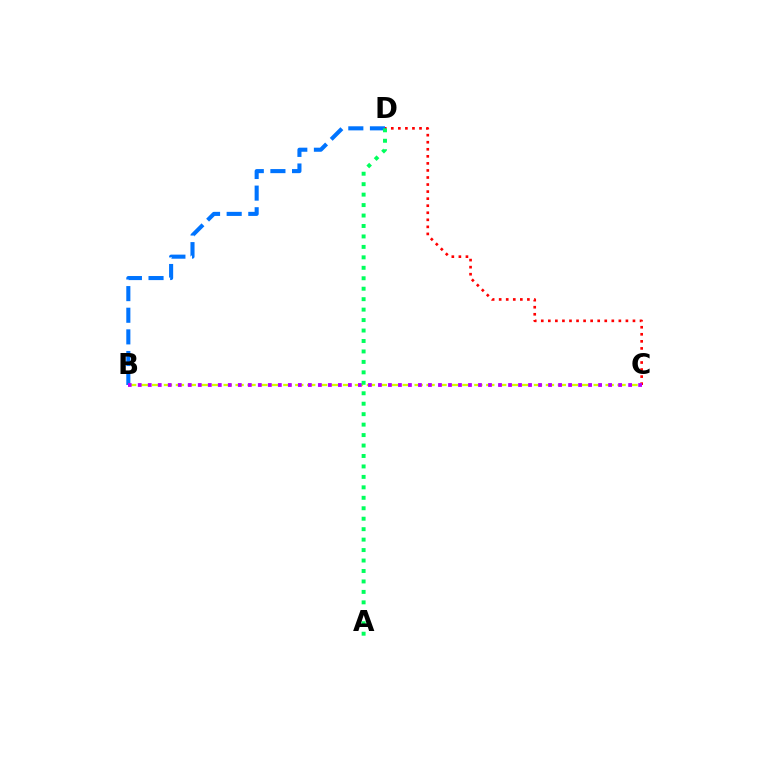{('B', 'D'): [{'color': '#0074ff', 'line_style': 'dashed', 'thickness': 2.94}], ('B', 'C'): [{'color': '#d1ff00', 'line_style': 'dashed', 'thickness': 1.62}, {'color': '#b900ff', 'line_style': 'dotted', 'thickness': 2.72}], ('C', 'D'): [{'color': '#ff0000', 'line_style': 'dotted', 'thickness': 1.92}], ('A', 'D'): [{'color': '#00ff5c', 'line_style': 'dotted', 'thickness': 2.84}]}